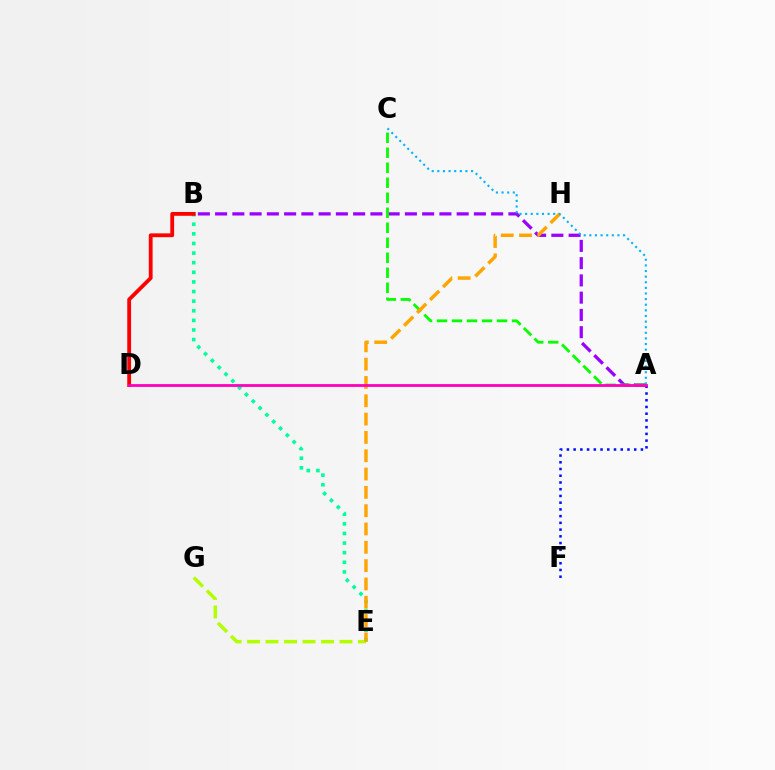{('A', 'B'): [{'color': '#9b00ff', 'line_style': 'dashed', 'thickness': 2.34}], ('B', 'E'): [{'color': '#00ff9d', 'line_style': 'dotted', 'thickness': 2.61}], ('A', 'C'): [{'color': '#08ff00', 'line_style': 'dashed', 'thickness': 2.04}, {'color': '#00b5ff', 'line_style': 'dotted', 'thickness': 1.53}], ('B', 'D'): [{'color': '#ff0000', 'line_style': 'solid', 'thickness': 2.75}], ('E', 'G'): [{'color': '#b3ff00', 'line_style': 'dashed', 'thickness': 2.51}], ('E', 'H'): [{'color': '#ffa500', 'line_style': 'dashed', 'thickness': 2.49}], ('A', 'F'): [{'color': '#0010ff', 'line_style': 'dotted', 'thickness': 1.83}], ('A', 'D'): [{'color': '#ff00bd', 'line_style': 'solid', 'thickness': 2.01}]}